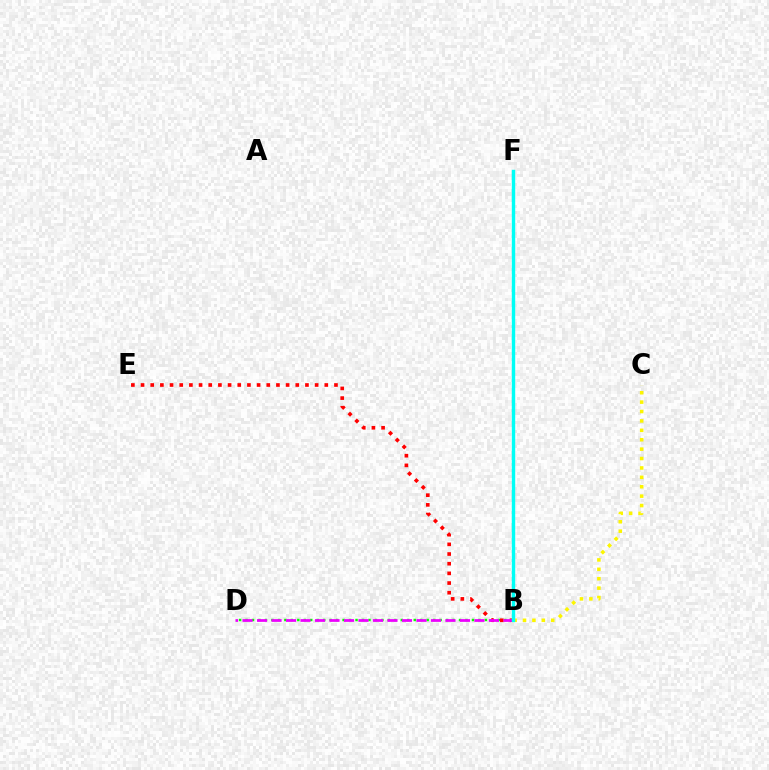{('B', 'D'): [{'color': '#08ff00', 'line_style': 'dotted', 'thickness': 1.76}, {'color': '#ee00ff', 'line_style': 'dashed', 'thickness': 1.97}], ('B', 'E'): [{'color': '#ff0000', 'line_style': 'dotted', 'thickness': 2.63}], ('B', 'F'): [{'color': '#0010ff', 'line_style': 'dotted', 'thickness': 1.85}, {'color': '#00fff6', 'line_style': 'solid', 'thickness': 2.46}], ('B', 'C'): [{'color': '#fcf500', 'line_style': 'dotted', 'thickness': 2.55}]}